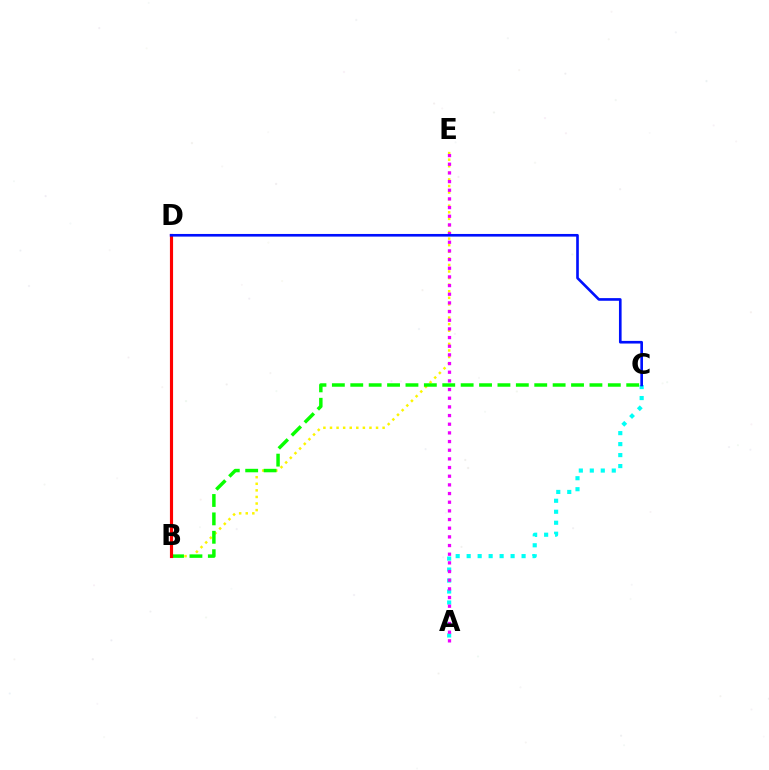{('A', 'C'): [{'color': '#00fff6', 'line_style': 'dotted', 'thickness': 2.98}], ('B', 'E'): [{'color': '#fcf500', 'line_style': 'dotted', 'thickness': 1.79}], ('A', 'E'): [{'color': '#ee00ff', 'line_style': 'dotted', 'thickness': 2.35}], ('B', 'C'): [{'color': '#08ff00', 'line_style': 'dashed', 'thickness': 2.5}], ('B', 'D'): [{'color': '#ff0000', 'line_style': 'solid', 'thickness': 2.27}], ('C', 'D'): [{'color': '#0010ff', 'line_style': 'solid', 'thickness': 1.9}]}